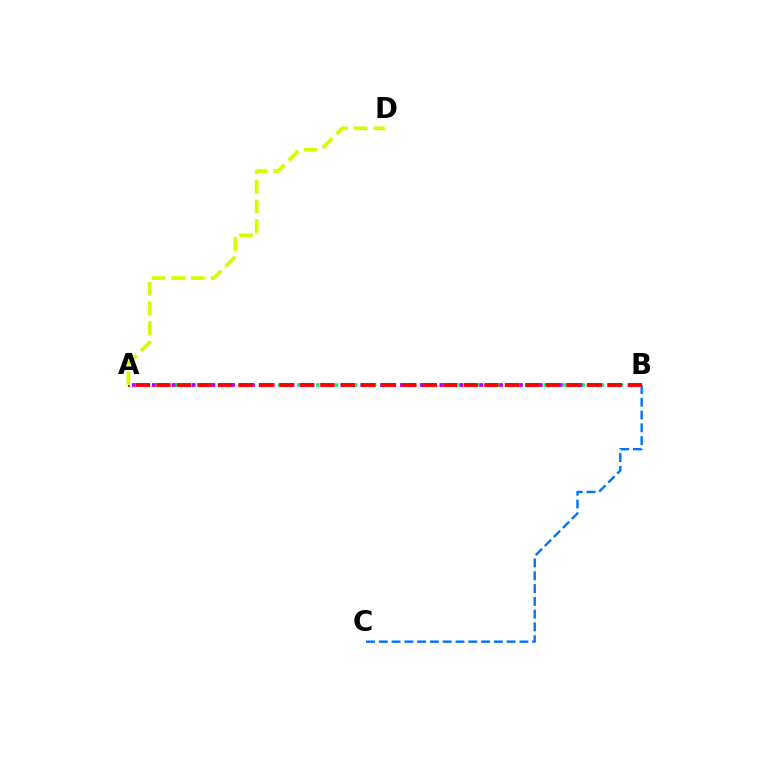{('B', 'C'): [{'color': '#0074ff', 'line_style': 'dashed', 'thickness': 1.74}], ('A', 'B'): [{'color': '#00ff5c', 'line_style': 'dotted', 'thickness': 2.58}, {'color': '#b900ff', 'line_style': 'dotted', 'thickness': 2.7}, {'color': '#ff0000', 'line_style': 'dashed', 'thickness': 2.78}], ('A', 'D'): [{'color': '#d1ff00', 'line_style': 'dashed', 'thickness': 2.67}]}